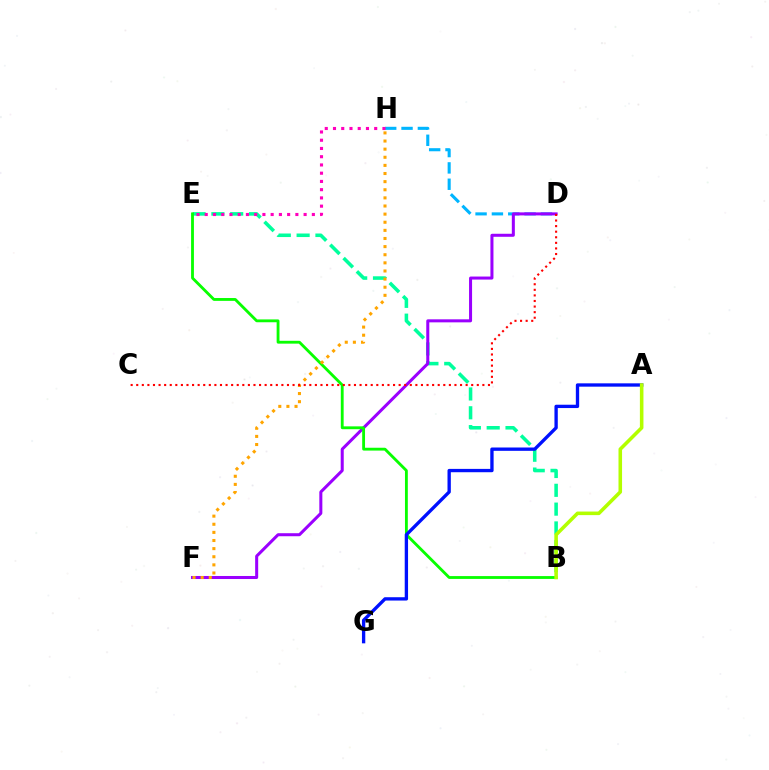{('D', 'H'): [{'color': '#00b5ff', 'line_style': 'dashed', 'thickness': 2.22}], ('B', 'E'): [{'color': '#00ff9d', 'line_style': 'dashed', 'thickness': 2.56}, {'color': '#08ff00', 'line_style': 'solid', 'thickness': 2.04}], ('D', 'F'): [{'color': '#9b00ff', 'line_style': 'solid', 'thickness': 2.18}], ('F', 'H'): [{'color': '#ffa500', 'line_style': 'dotted', 'thickness': 2.21}], ('A', 'G'): [{'color': '#0010ff', 'line_style': 'solid', 'thickness': 2.4}], ('A', 'B'): [{'color': '#b3ff00', 'line_style': 'solid', 'thickness': 2.57}], ('C', 'D'): [{'color': '#ff0000', 'line_style': 'dotted', 'thickness': 1.52}], ('E', 'H'): [{'color': '#ff00bd', 'line_style': 'dotted', 'thickness': 2.24}]}